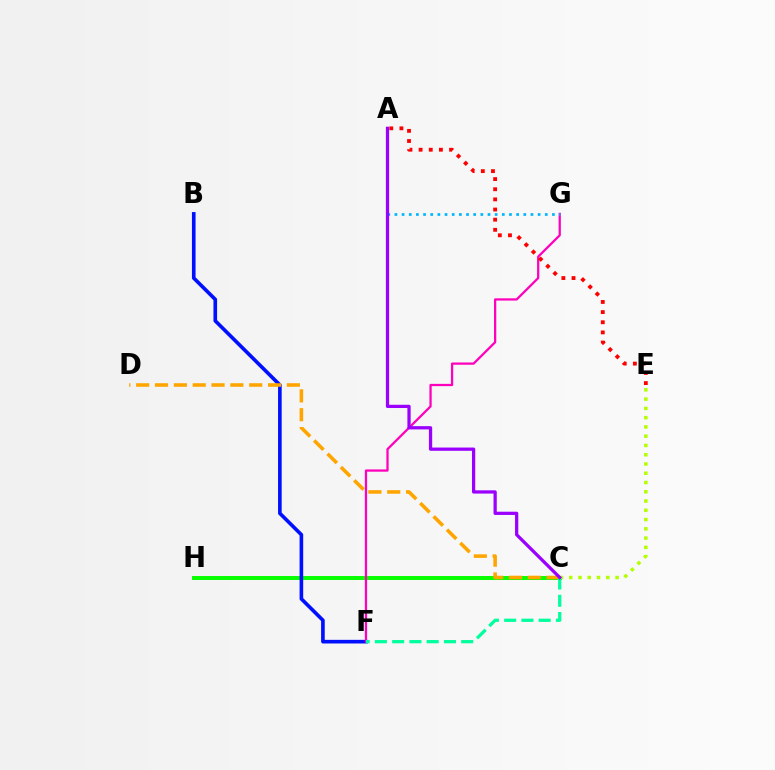{('C', 'H'): [{'color': '#08ff00', 'line_style': 'solid', 'thickness': 2.85}], ('B', 'F'): [{'color': '#0010ff', 'line_style': 'solid', 'thickness': 2.62}], ('C', 'E'): [{'color': '#b3ff00', 'line_style': 'dotted', 'thickness': 2.52}], ('F', 'G'): [{'color': '#ff00bd', 'line_style': 'solid', 'thickness': 1.63}], ('C', 'D'): [{'color': '#ffa500', 'line_style': 'dashed', 'thickness': 2.56}], ('A', 'G'): [{'color': '#00b5ff', 'line_style': 'dotted', 'thickness': 1.95}], ('A', 'E'): [{'color': '#ff0000', 'line_style': 'dotted', 'thickness': 2.76}], ('C', 'F'): [{'color': '#00ff9d', 'line_style': 'dashed', 'thickness': 2.34}], ('A', 'C'): [{'color': '#9b00ff', 'line_style': 'solid', 'thickness': 2.34}]}